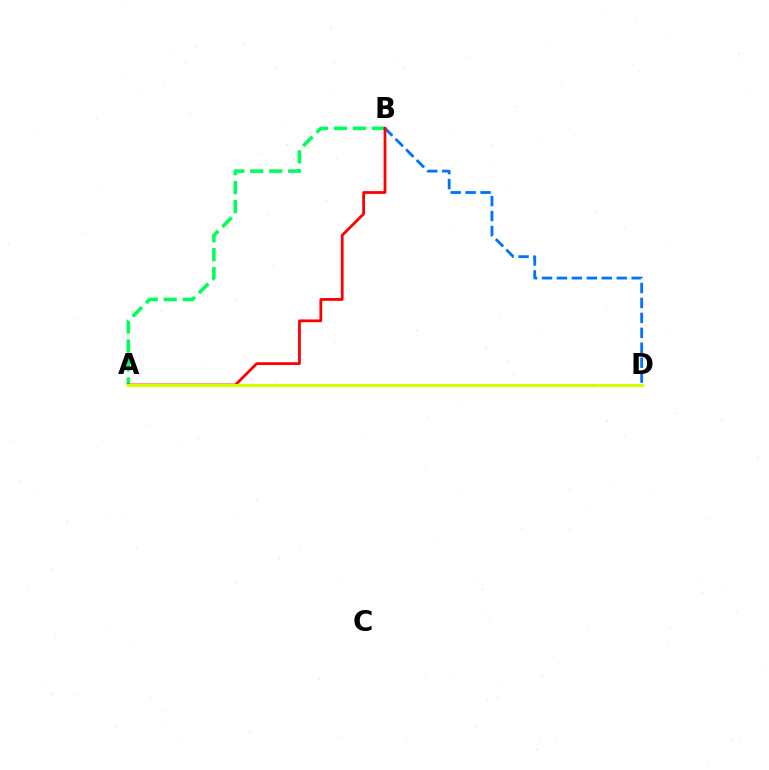{('A', 'D'): [{'color': '#b900ff', 'line_style': 'solid', 'thickness': 2.14}, {'color': '#d1ff00', 'line_style': 'solid', 'thickness': 2.25}], ('B', 'D'): [{'color': '#0074ff', 'line_style': 'dashed', 'thickness': 2.03}], ('A', 'B'): [{'color': '#00ff5c', 'line_style': 'dashed', 'thickness': 2.58}, {'color': '#ff0000', 'line_style': 'solid', 'thickness': 2.0}]}